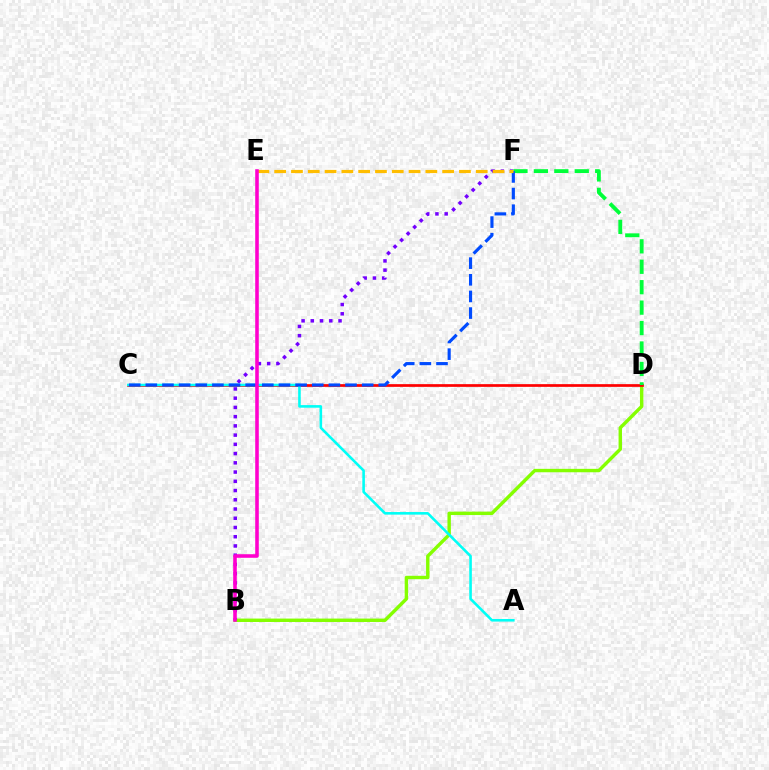{('B', 'D'): [{'color': '#84ff00', 'line_style': 'solid', 'thickness': 2.46}], ('B', 'F'): [{'color': '#7200ff', 'line_style': 'dotted', 'thickness': 2.51}], ('C', 'D'): [{'color': '#ff0000', 'line_style': 'solid', 'thickness': 1.95}], ('D', 'F'): [{'color': '#00ff39', 'line_style': 'dashed', 'thickness': 2.78}], ('A', 'C'): [{'color': '#00fff6', 'line_style': 'solid', 'thickness': 1.87}], ('C', 'F'): [{'color': '#004bff', 'line_style': 'dashed', 'thickness': 2.26}], ('E', 'F'): [{'color': '#ffbd00', 'line_style': 'dashed', 'thickness': 2.28}], ('B', 'E'): [{'color': '#ff00cf', 'line_style': 'solid', 'thickness': 2.57}]}